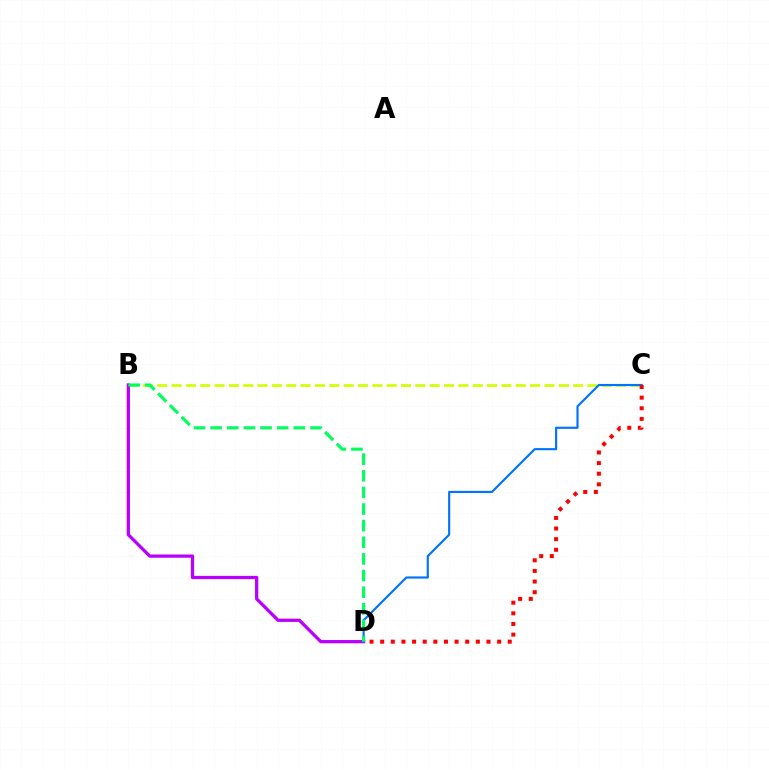{('B', 'C'): [{'color': '#d1ff00', 'line_style': 'dashed', 'thickness': 1.95}], ('B', 'D'): [{'color': '#b900ff', 'line_style': 'solid', 'thickness': 2.35}, {'color': '#00ff5c', 'line_style': 'dashed', 'thickness': 2.26}], ('C', 'D'): [{'color': '#0074ff', 'line_style': 'solid', 'thickness': 1.56}, {'color': '#ff0000', 'line_style': 'dotted', 'thickness': 2.89}]}